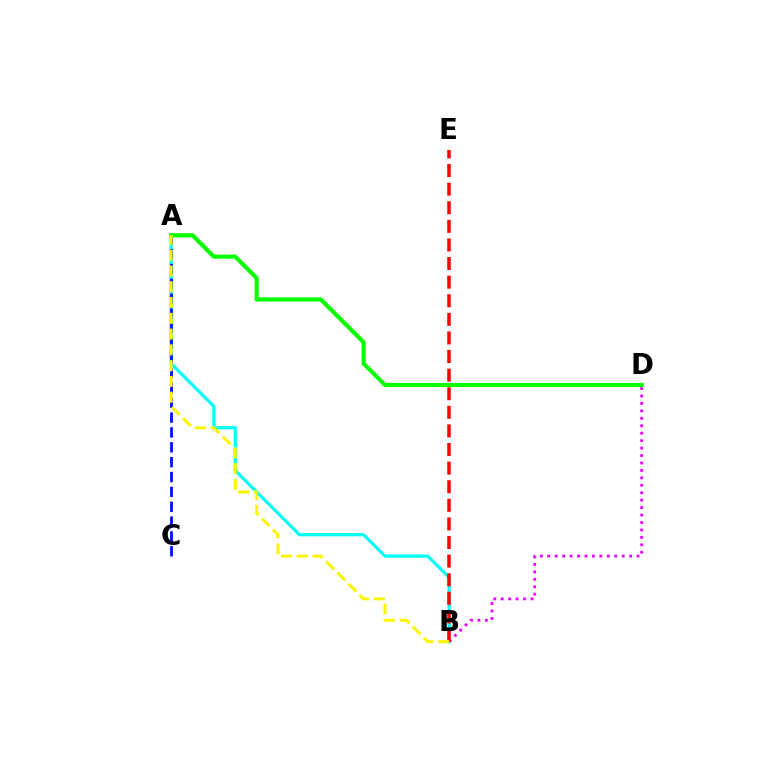{('A', 'B'): [{'color': '#00fff6', 'line_style': 'solid', 'thickness': 2.31}, {'color': '#fcf500', 'line_style': 'dashed', 'thickness': 2.14}], ('B', 'D'): [{'color': '#ee00ff', 'line_style': 'dotted', 'thickness': 2.02}], ('A', 'C'): [{'color': '#0010ff', 'line_style': 'dashed', 'thickness': 2.02}], ('B', 'E'): [{'color': '#ff0000', 'line_style': 'dashed', 'thickness': 2.53}], ('A', 'D'): [{'color': '#08ff00', 'line_style': 'solid', 'thickness': 2.98}]}